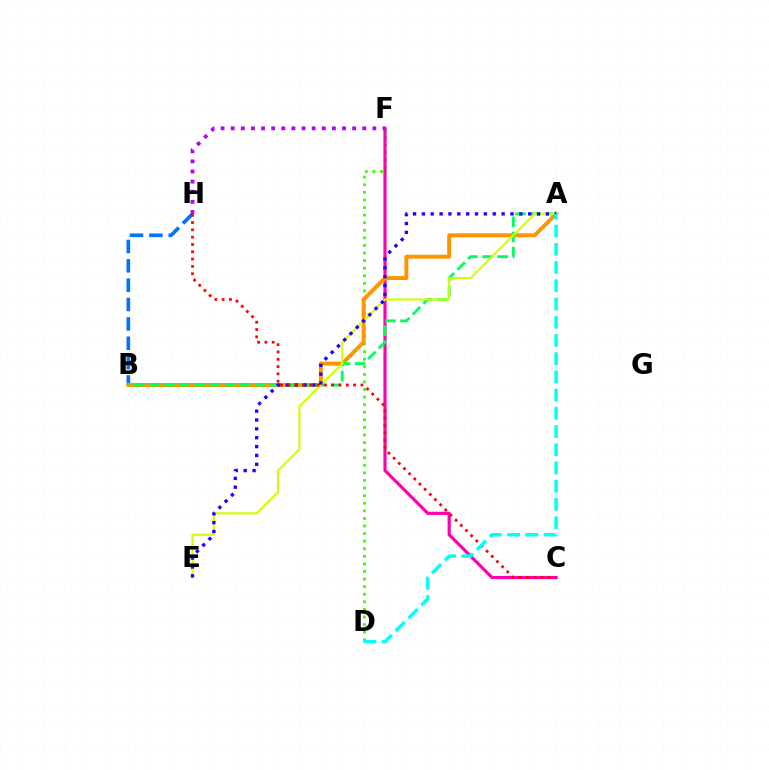{('D', 'F'): [{'color': '#3dff00', 'line_style': 'dotted', 'thickness': 2.06}], ('C', 'F'): [{'color': '#ff00ac', 'line_style': 'solid', 'thickness': 2.28}], ('B', 'H'): [{'color': '#0074ff', 'line_style': 'dashed', 'thickness': 2.63}], ('F', 'H'): [{'color': '#b900ff', 'line_style': 'dotted', 'thickness': 2.75}], ('A', 'B'): [{'color': '#ff9400', 'line_style': 'solid', 'thickness': 2.84}, {'color': '#00ff5c', 'line_style': 'dashed', 'thickness': 2.06}], ('A', 'E'): [{'color': '#d1ff00', 'line_style': 'solid', 'thickness': 1.53}, {'color': '#2500ff', 'line_style': 'dotted', 'thickness': 2.41}], ('C', 'H'): [{'color': '#ff0000', 'line_style': 'dotted', 'thickness': 1.98}], ('A', 'D'): [{'color': '#00fff6', 'line_style': 'dashed', 'thickness': 2.48}]}